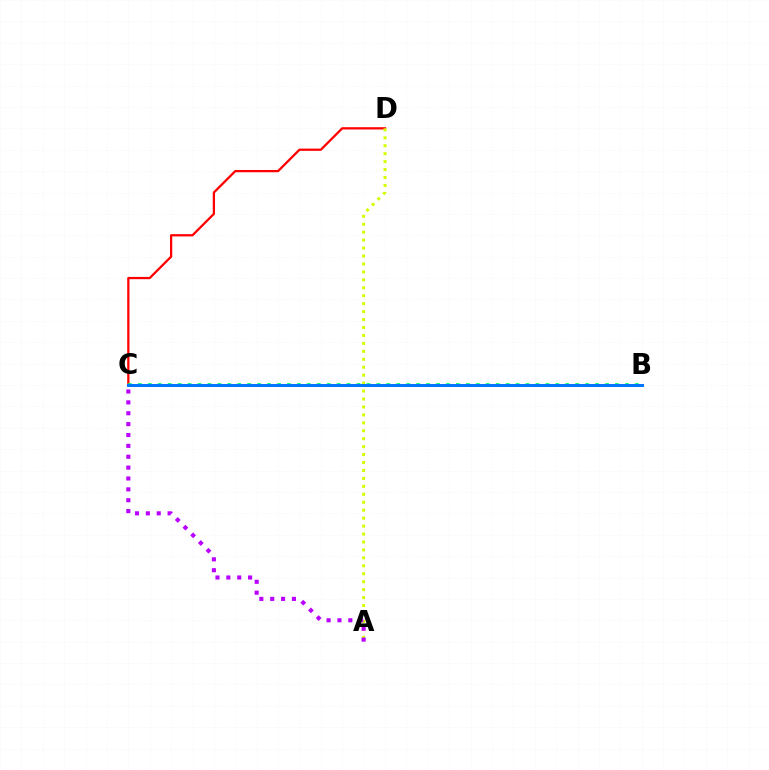{('C', 'D'): [{'color': '#ff0000', 'line_style': 'solid', 'thickness': 1.64}], ('A', 'D'): [{'color': '#d1ff00', 'line_style': 'dotted', 'thickness': 2.16}], ('A', 'C'): [{'color': '#b900ff', 'line_style': 'dotted', 'thickness': 2.95}], ('B', 'C'): [{'color': '#00ff5c', 'line_style': 'dotted', 'thickness': 2.7}, {'color': '#0074ff', 'line_style': 'solid', 'thickness': 2.14}]}